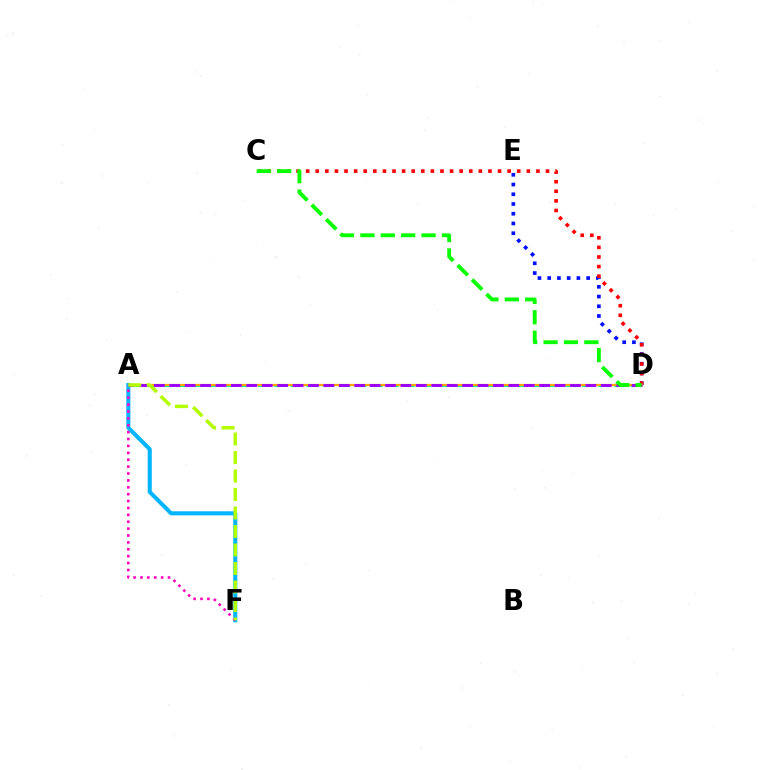{('D', 'E'): [{'color': '#0010ff', 'line_style': 'dotted', 'thickness': 2.65}], ('A', 'D'): [{'color': '#00ff9d', 'line_style': 'dashed', 'thickness': 2.2}, {'color': '#ffa500', 'line_style': 'solid', 'thickness': 1.6}, {'color': '#9b00ff', 'line_style': 'dashed', 'thickness': 2.09}], ('C', 'D'): [{'color': '#ff0000', 'line_style': 'dotted', 'thickness': 2.61}, {'color': '#08ff00', 'line_style': 'dashed', 'thickness': 2.77}], ('A', 'F'): [{'color': '#00b5ff', 'line_style': 'solid', 'thickness': 2.93}, {'color': '#ff00bd', 'line_style': 'dotted', 'thickness': 1.87}, {'color': '#b3ff00', 'line_style': 'dashed', 'thickness': 2.51}]}